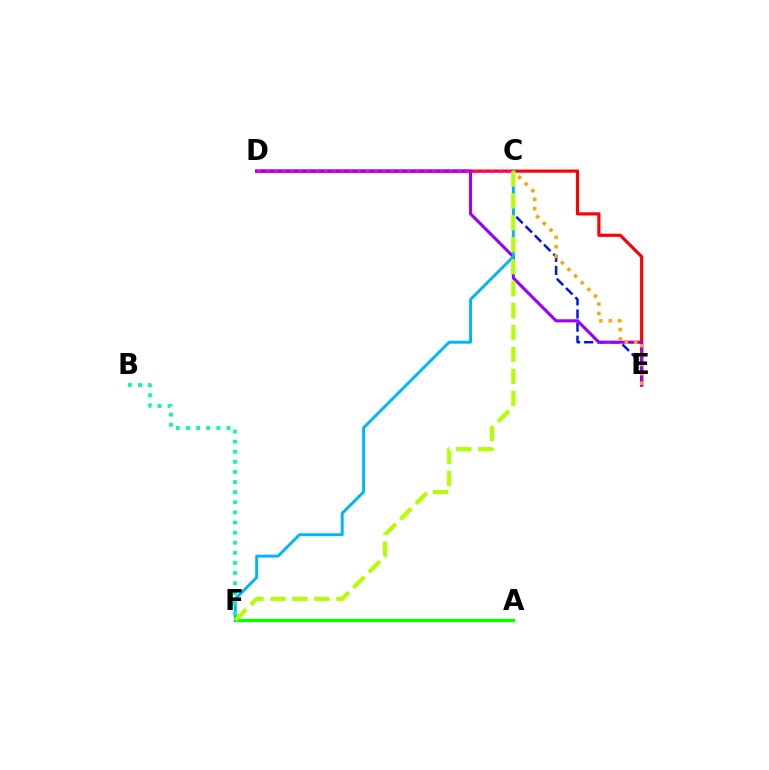{('A', 'F'): [{'color': '#08ff00', 'line_style': 'solid', 'thickness': 2.41}], ('D', 'E'): [{'color': '#ff0000', 'line_style': 'solid', 'thickness': 2.28}, {'color': '#9b00ff', 'line_style': 'solid', 'thickness': 2.24}], ('C', 'E'): [{'color': '#0010ff', 'line_style': 'dashed', 'thickness': 1.78}, {'color': '#ffa500', 'line_style': 'dotted', 'thickness': 2.55}], ('C', 'F'): [{'color': '#00b5ff', 'line_style': 'solid', 'thickness': 2.11}, {'color': '#b3ff00', 'line_style': 'dashed', 'thickness': 2.98}], ('C', 'D'): [{'color': '#ff00bd', 'line_style': 'dotted', 'thickness': 2.26}], ('B', 'F'): [{'color': '#00ff9d', 'line_style': 'dotted', 'thickness': 2.75}]}